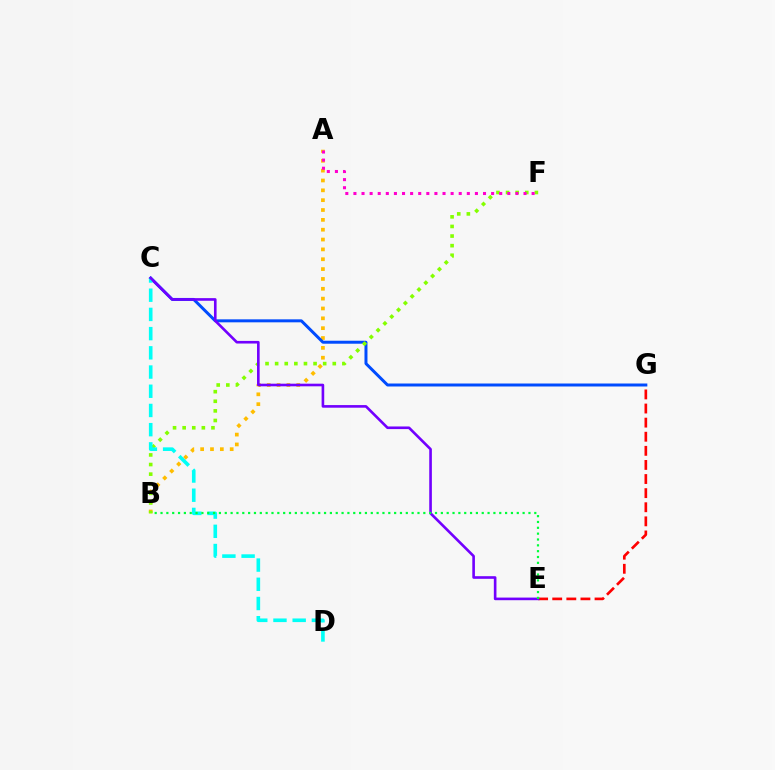{('E', 'G'): [{'color': '#ff0000', 'line_style': 'dashed', 'thickness': 1.92}], ('A', 'B'): [{'color': '#ffbd00', 'line_style': 'dotted', 'thickness': 2.68}], ('C', 'G'): [{'color': '#004bff', 'line_style': 'solid', 'thickness': 2.15}], ('B', 'F'): [{'color': '#84ff00', 'line_style': 'dotted', 'thickness': 2.61}], ('A', 'F'): [{'color': '#ff00cf', 'line_style': 'dotted', 'thickness': 2.2}], ('C', 'D'): [{'color': '#00fff6', 'line_style': 'dashed', 'thickness': 2.61}], ('C', 'E'): [{'color': '#7200ff', 'line_style': 'solid', 'thickness': 1.89}], ('B', 'E'): [{'color': '#00ff39', 'line_style': 'dotted', 'thickness': 1.59}]}